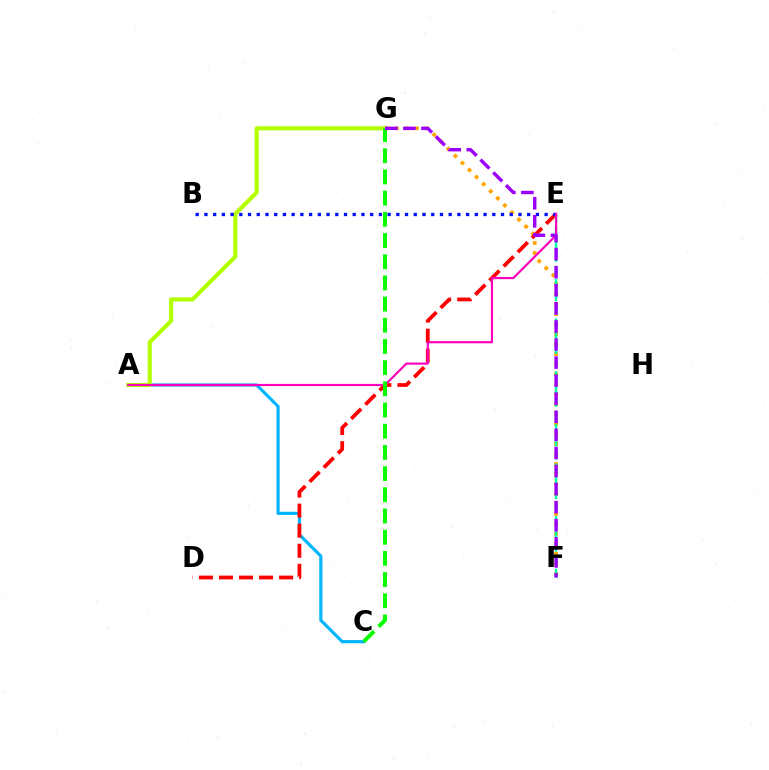{('A', 'C'): [{'color': '#00b5ff', 'line_style': 'solid', 'thickness': 2.27}], ('A', 'G'): [{'color': '#b3ff00', 'line_style': 'solid', 'thickness': 2.98}], ('F', 'G'): [{'color': '#ffa500', 'line_style': 'dotted', 'thickness': 2.71}, {'color': '#9b00ff', 'line_style': 'dashed', 'thickness': 2.46}], ('D', 'E'): [{'color': '#ff0000', 'line_style': 'dashed', 'thickness': 2.72}], ('E', 'F'): [{'color': '#00ff9d', 'line_style': 'dashed', 'thickness': 1.79}], ('B', 'E'): [{'color': '#0010ff', 'line_style': 'dotted', 'thickness': 2.37}], ('A', 'E'): [{'color': '#ff00bd', 'line_style': 'solid', 'thickness': 1.57}], ('C', 'G'): [{'color': '#08ff00', 'line_style': 'dashed', 'thickness': 2.88}]}